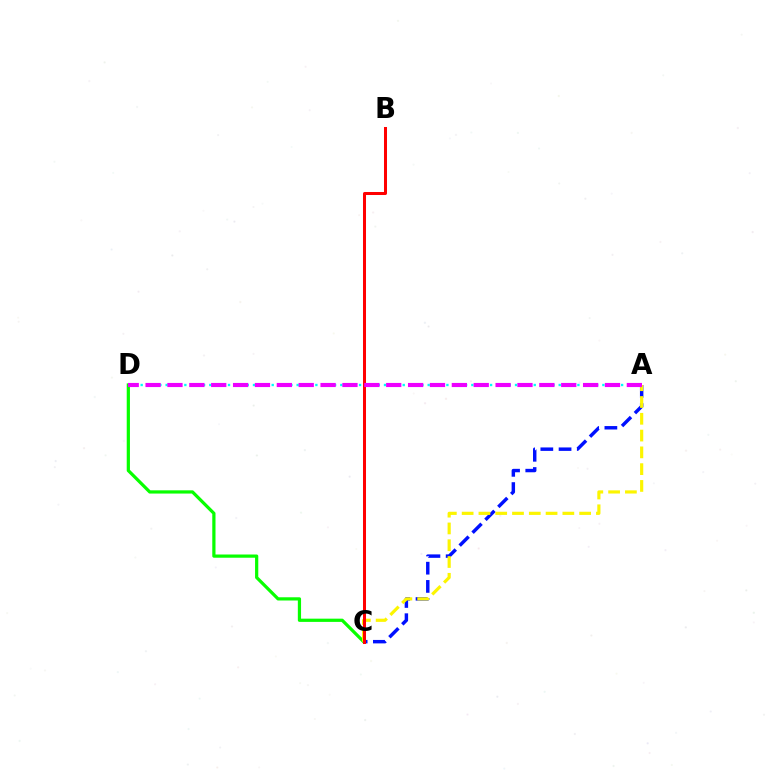{('C', 'D'): [{'color': '#08ff00', 'line_style': 'solid', 'thickness': 2.32}], ('A', 'D'): [{'color': '#00fff6', 'line_style': 'dotted', 'thickness': 1.7}, {'color': '#ee00ff', 'line_style': 'dashed', 'thickness': 2.97}], ('A', 'C'): [{'color': '#0010ff', 'line_style': 'dashed', 'thickness': 2.48}, {'color': '#fcf500', 'line_style': 'dashed', 'thickness': 2.28}], ('B', 'C'): [{'color': '#ff0000', 'line_style': 'solid', 'thickness': 2.17}]}